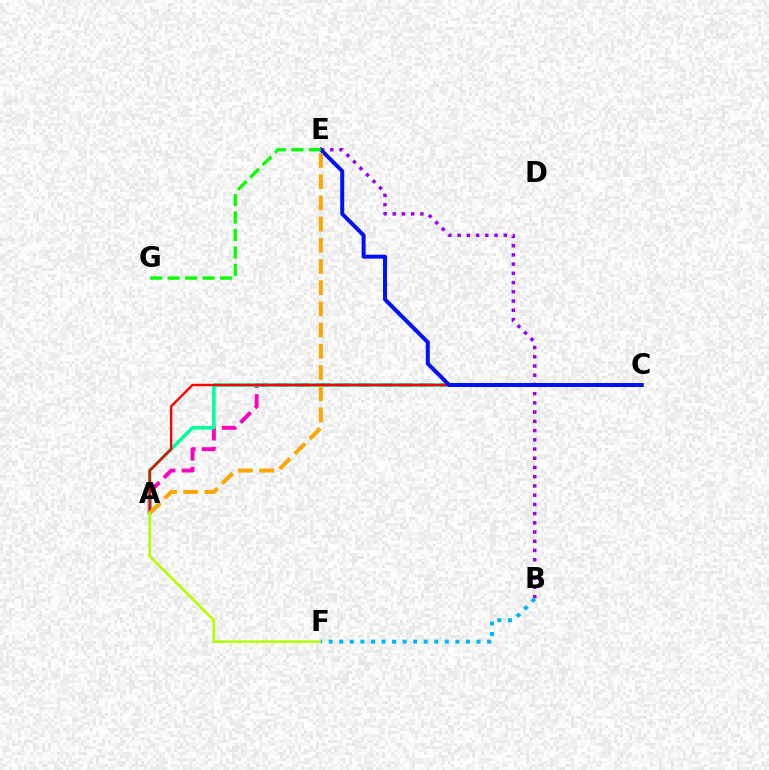{('A', 'C'): [{'color': '#ff00bd', 'line_style': 'dashed', 'thickness': 2.82}, {'color': '#00ff9d', 'line_style': 'solid', 'thickness': 2.56}, {'color': '#ff0000', 'line_style': 'solid', 'thickness': 1.72}], ('B', 'E'): [{'color': '#9b00ff', 'line_style': 'dotted', 'thickness': 2.51}], ('C', 'E'): [{'color': '#0010ff', 'line_style': 'solid', 'thickness': 2.86}], ('E', 'G'): [{'color': '#08ff00', 'line_style': 'dashed', 'thickness': 2.37}], ('A', 'E'): [{'color': '#ffa500', 'line_style': 'dashed', 'thickness': 2.88}], ('A', 'F'): [{'color': '#b3ff00', 'line_style': 'solid', 'thickness': 1.88}], ('B', 'F'): [{'color': '#00b5ff', 'line_style': 'dotted', 'thickness': 2.87}]}